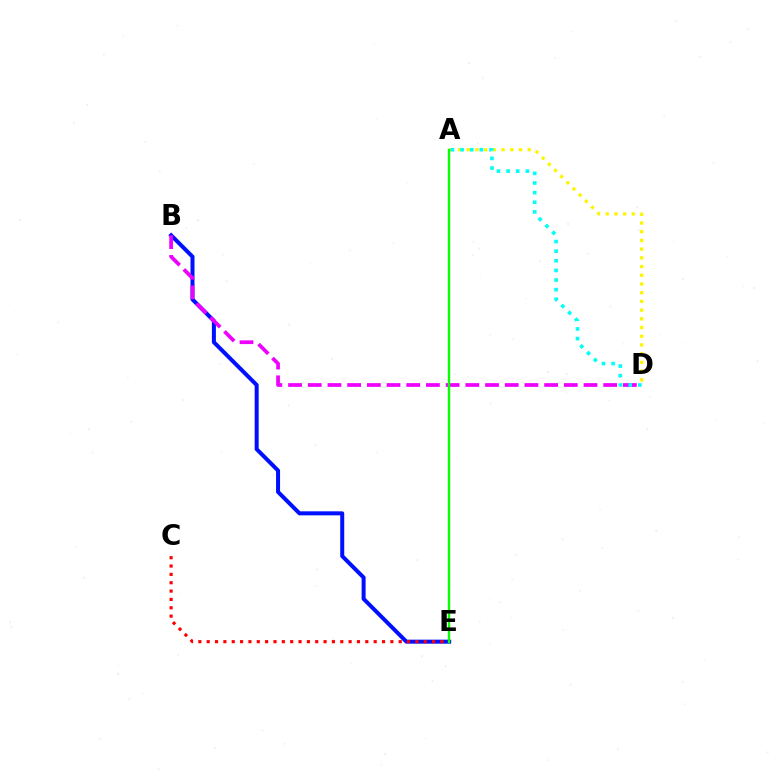{('B', 'E'): [{'color': '#0010ff', 'line_style': 'solid', 'thickness': 2.89}], ('C', 'E'): [{'color': '#ff0000', 'line_style': 'dotted', 'thickness': 2.27}], ('A', 'D'): [{'color': '#fcf500', 'line_style': 'dotted', 'thickness': 2.37}, {'color': '#00fff6', 'line_style': 'dotted', 'thickness': 2.62}], ('B', 'D'): [{'color': '#ee00ff', 'line_style': 'dashed', 'thickness': 2.68}], ('A', 'E'): [{'color': '#08ff00', 'line_style': 'solid', 'thickness': 1.71}]}